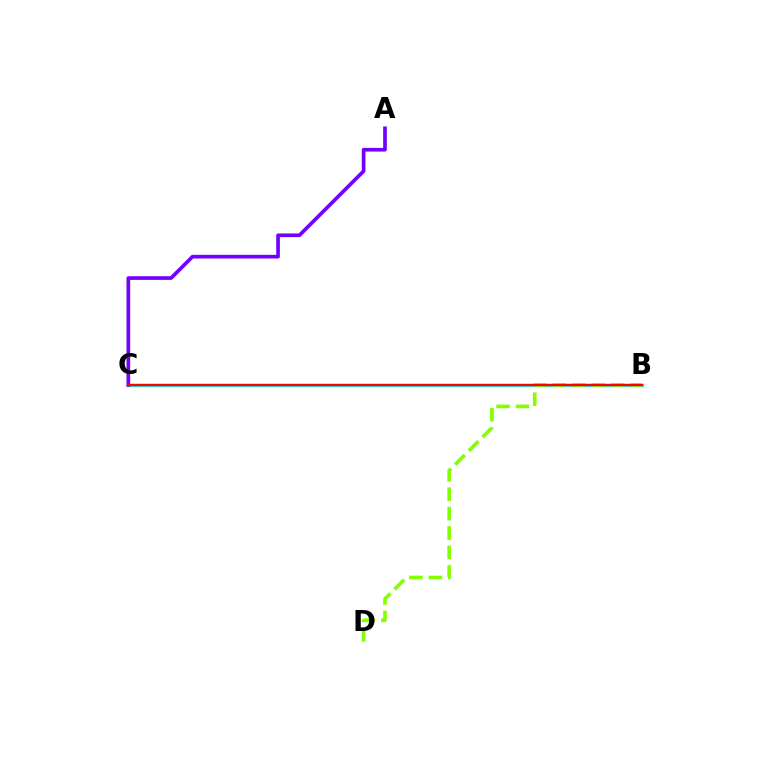{('B', 'C'): [{'color': '#00fff6', 'line_style': 'solid', 'thickness': 2.3}, {'color': '#ff0000', 'line_style': 'solid', 'thickness': 1.71}], ('A', 'C'): [{'color': '#7200ff', 'line_style': 'solid', 'thickness': 2.65}], ('B', 'D'): [{'color': '#84ff00', 'line_style': 'dashed', 'thickness': 2.64}]}